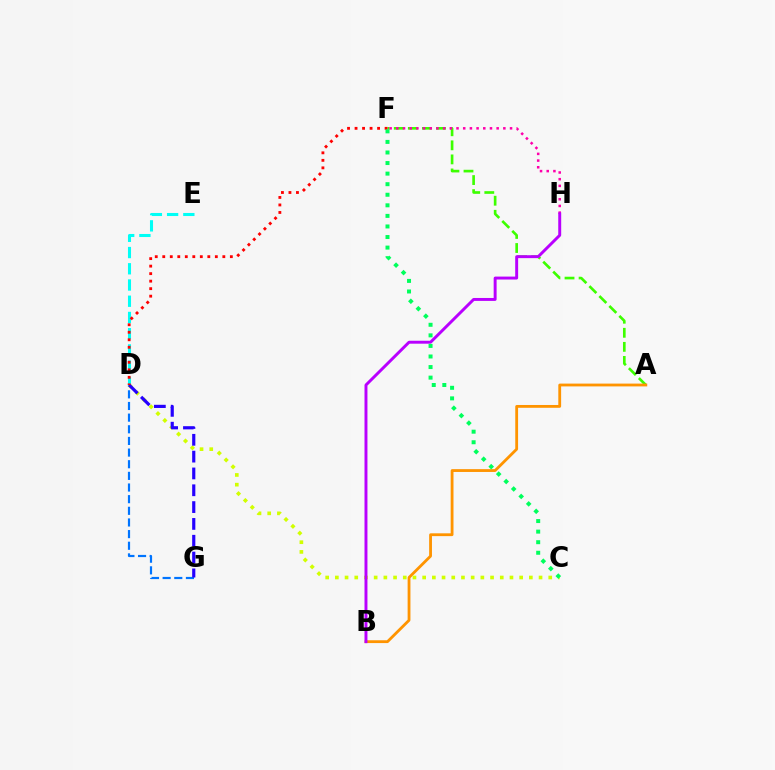{('A', 'F'): [{'color': '#3dff00', 'line_style': 'dashed', 'thickness': 1.91}], ('D', 'G'): [{'color': '#0074ff', 'line_style': 'dashed', 'thickness': 1.58}, {'color': '#2500ff', 'line_style': 'dashed', 'thickness': 2.29}], ('F', 'H'): [{'color': '#ff00ac', 'line_style': 'dotted', 'thickness': 1.82}], ('A', 'B'): [{'color': '#ff9400', 'line_style': 'solid', 'thickness': 2.02}], ('C', 'D'): [{'color': '#d1ff00', 'line_style': 'dotted', 'thickness': 2.64}], ('B', 'H'): [{'color': '#b900ff', 'line_style': 'solid', 'thickness': 2.12}], ('D', 'E'): [{'color': '#00fff6', 'line_style': 'dashed', 'thickness': 2.2}], ('D', 'F'): [{'color': '#ff0000', 'line_style': 'dotted', 'thickness': 2.04}], ('C', 'F'): [{'color': '#00ff5c', 'line_style': 'dotted', 'thickness': 2.87}]}